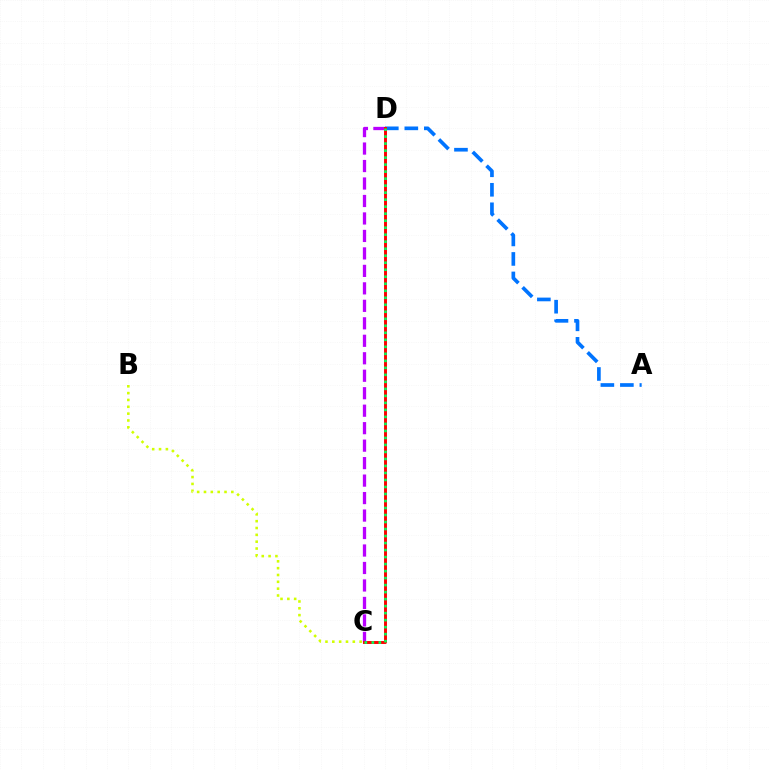{('B', 'C'): [{'color': '#d1ff00', 'line_style': 'dotted', 'thickness': 1.86}], ('C', 'D'): [{'color': '#b900ff', 'line_style': 'dashed', 'thickness': 2.37}, {'color': '#ff0000', 'line_style': 'solid', 'thickness': 2.12}, {'color': '#00ff5c', 'line_style': 'dotted', 'thickness': 1.9}], ('A', 'D'): [{'color': '#0074ff', 'line_style': 'dashed', 'thickness': 2.65}]}